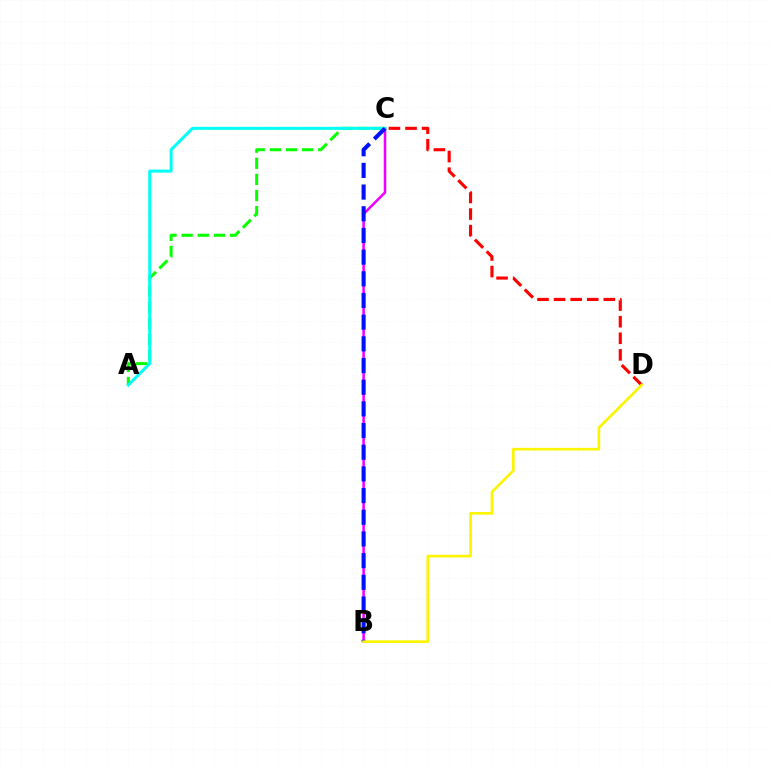{('B', 'C'): [{'color': '#ee00ff', 'line_style': 'solid', 'thickness': 1.84}, {'color': '#0010ff', 'line_style': 'dashed', 'thickness': 2.95}], ('C', 'D'): [{'color': '#ff0000', 'line_style': 'dashed', 'thickness': 2.25}], ('A', 'C'): [{'color': '#08ff00', 'line_style': 'dashed', 'thickness': 2.19}, {'color': '#00fff6', 'line_style': 'solid', 'thickness': 2.17}], ('B', 'D'): [{'color': '#fcf500', 'line_style': 'solid', 'thickness': 1.92}]}